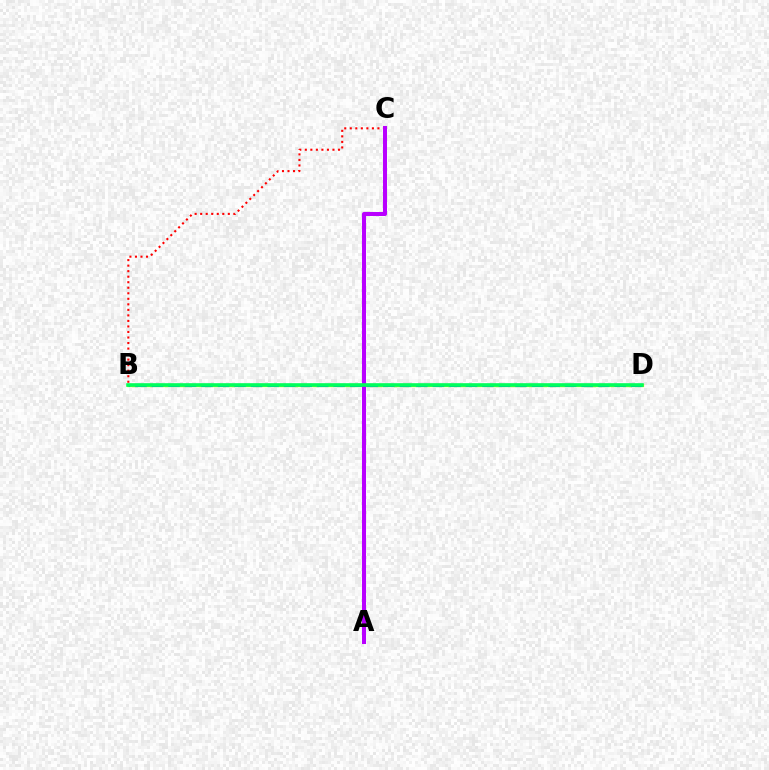{('B', 'D'): [{'color': '#d1ff00', 'line_style': 'solid', 'thickness': 2.35}, {'color': '#0074ff', 'line_style': 'dashed', 'thickness': 2.25}, {'color': '#00ff5c', 'line_style': 'solid', 'thickness': 2.58}], ('B', 'C'): [{'color': '#ff0000', 'line_style': 'dotted', 'thickness': 1.5}], ('A', 'C'): [{'color': '#b900ff', 'line_style': 'solid', 'thickness': 2.9}]}